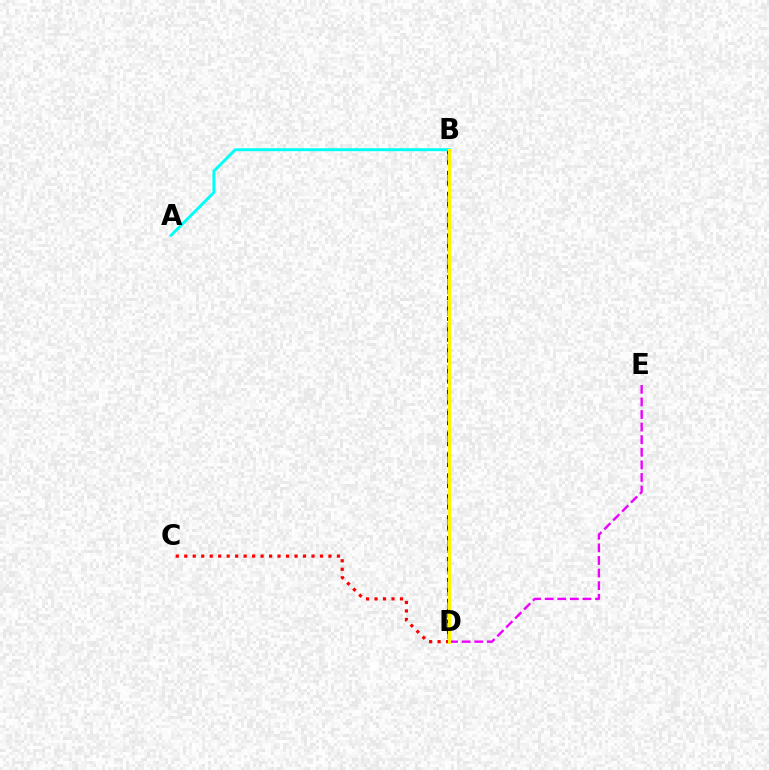{('B', 'D'): [{'color': '#08ff00', 'line_style': 'dashed', 'thickness': 2.93}, {'color': '#0010ff', 'line_style': 'dotted', 'thickness': 2.84}, {'color': '#fcf500', 'line_style': 'solid', 'thickness': 2.18}], ('D', 'E'): [{'color': '#ee00ff', 'line_style': 'dashed', 'thickness': 1.71}], ('C', 'D'): [{'color': '#ff0000', 'line_style': 'dotted', 'thickness': 2.3}], ('A', 'B'): [{'color': '#00fff6', 'line_style': 'solid', 'thickness': 2.11}]}